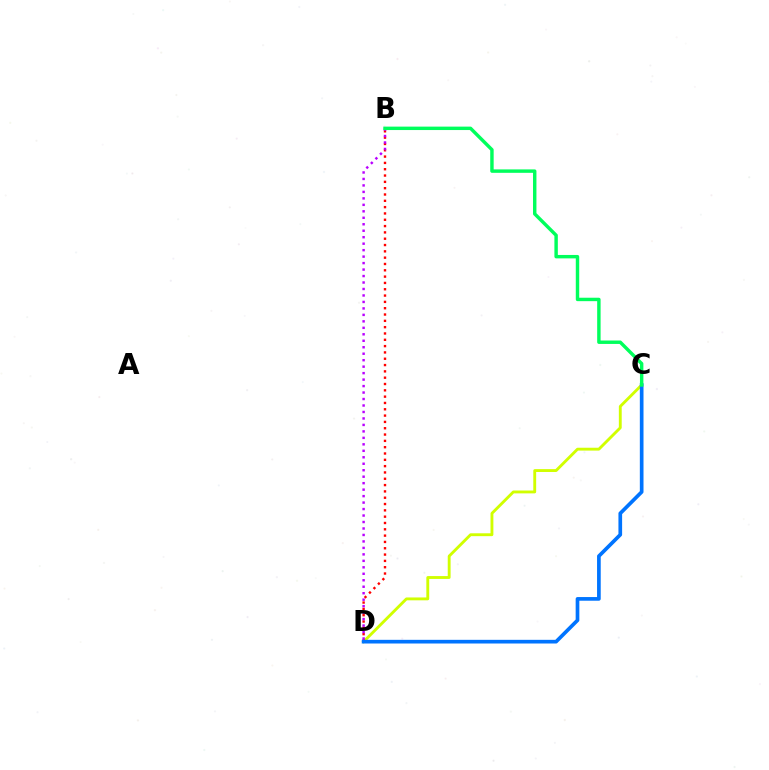{('C', 'D'): [{'color': '#d1ff00', 'line_style': 'solid', 'thickness': 2.06}, {'color': '#0074ff', 'line_style': 'solid', 'thickness': 2.65}], ('B', 'D'): [{'color': '#ff0000', 'line_style': 'dotted', 'thickness': 1.72}, {'color': '#b900ff', 'line_style': 'dotted', 'thickness': 1.76}], ('B', 'C'): [{'color': '#00ff5c', 'line_style': 'solid', 'thickness': 2.47}]}